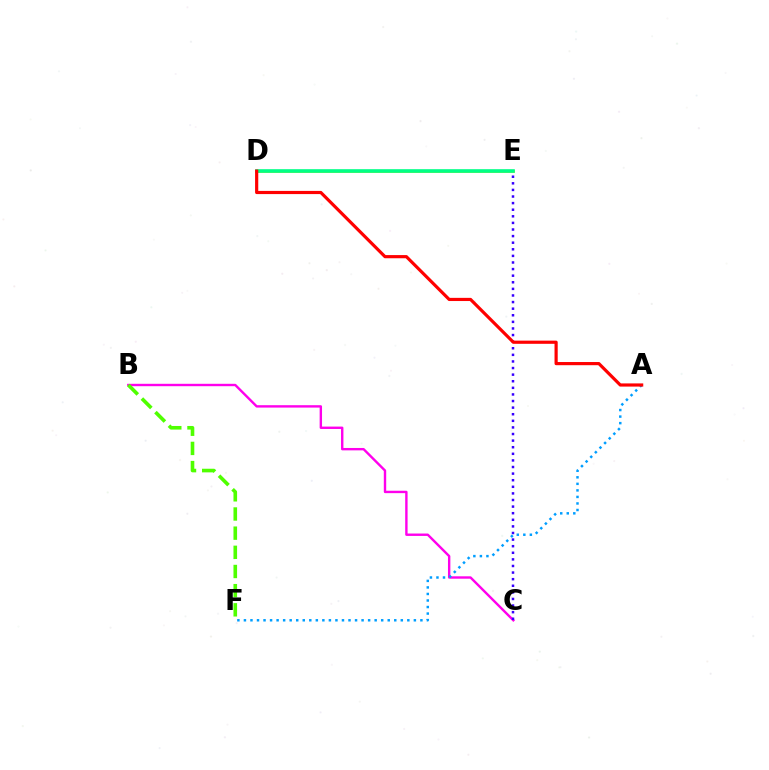{('B', 'C'): [{'color': '#ff00ed', 'line_style': 'solid', 'thickness': 1.73}], ('D', 'E'): [{'color': '#ffd500', 'line_style': 'solid', 'thickness': 1.94}, {'color': '#00ff86', 'line_style': 'solid', 'thickness': 2.61}], ('A', 'F'): [{'color': '#009eff', 'line_style': 'dotted', 'thickness': 1.78}], ('C', 'E'): [{'color': '#3700ff', 'line_style': 'dotted', 'thickness': 1.79}], ('A', 'D'): [{'color': '#ff0000', 'line_style': 'solid', 'thickness': 2.29}], ('B', 'F'): [{'color': '#4fff00', 'line_style': 'dashed', 'thickness': 2.6}]}